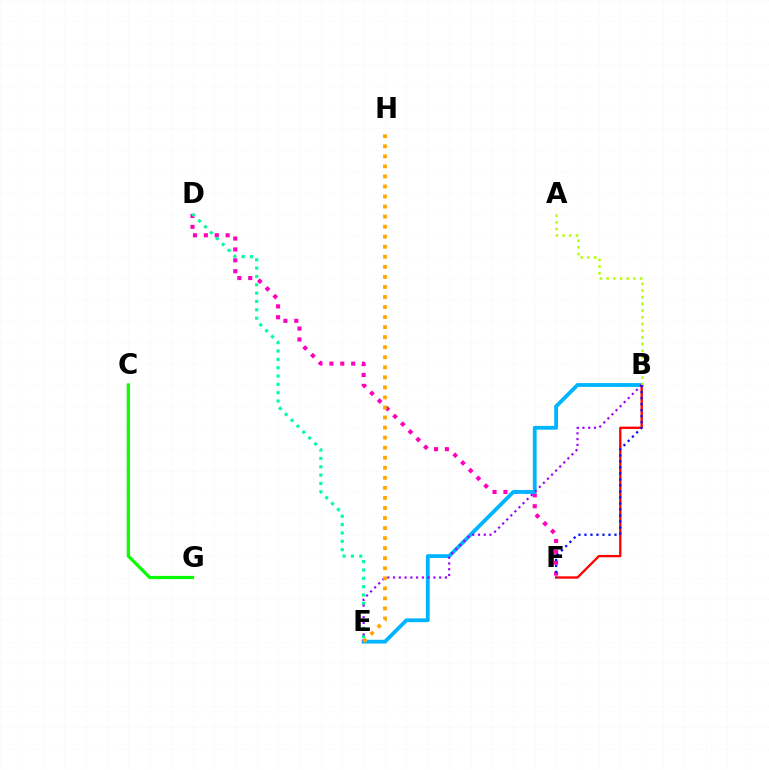{('D', 'F'): [{'color': '#ff00bd', 'line_style': 'dotted', 'thickness': 2.96}], ('D', 'E'): [{'color': '#00ff9d', 'line_style': 'dotted', 'thickness': 2.27}], ('B', 'E'): [{'color': '#00b5ff', 'line_style': 'solid', 'thickness': 2.74}, {'color': '#9b00ff', 'line_style': 'dotted', 'thickness': 1.56}], ('B', 'F'): [{'color': '#ff0000', 'line_style': 'solid', 'thickness': 1.67}, {'color': '#0010ff', 'line_style': 'dotted', 'thickness': 1.63}], ('A', 'B'): [{'color': '#b3ff00', 'line_style': 'dotted', 'thickness': 1.82}], ('E', 'H'): [{'color': '#ffa500', 'line_style': 'dotted', 'thickness': 2.73}], ('C', 'G'): [{'color': '#08ff00', 'line_style': 'solid', 'thickness': 2.32}]}